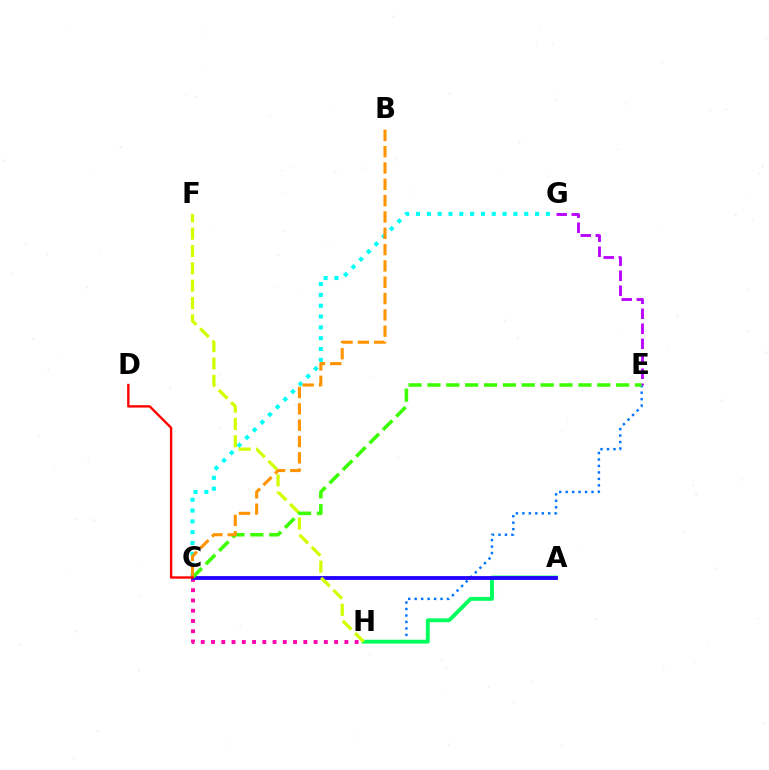{('C', 'H'): [{'color': '#ff00ac', 'line_style': 'dotted', 'thickness': 2.79}], ('C', 'G'): [{'color': '#00fff6', 'line_style': 'dotted', 'thickness': 2.94}], ('E', 'H'): [{'color': '#0074ff', 'line_style': 'dotted', 'thickness': 1.76}], ('A', 'H'): [{'color': '#00ff5c', 'line_style': 'solid', 'thickness': 2.78}], ('A', 'C'): [{'color': '#2500ff', 'line_style': 'solid', 'thickness': 2.76}], ('E', 'G'): [{'color': '#b900ff', 'line_style': 'dashed', 'thickness': 2.04}], ('F', 'H'): [{'color': '#d1ff00', 'line_style': 'dashed', 'thickness': 2.35}], ('C', 'E'): [{'color': '#3dff00', 'line_style': 'dashed', 'thickness': 2.56}], ('B', 'C'): [{'color': '#ff9400', 'line_style': 'dashed', 'thickness': 2.22}], ('C', 'D'): [{'color': '#ff0000', 'line_style': 'solid', 'thickness': 1.71}]}